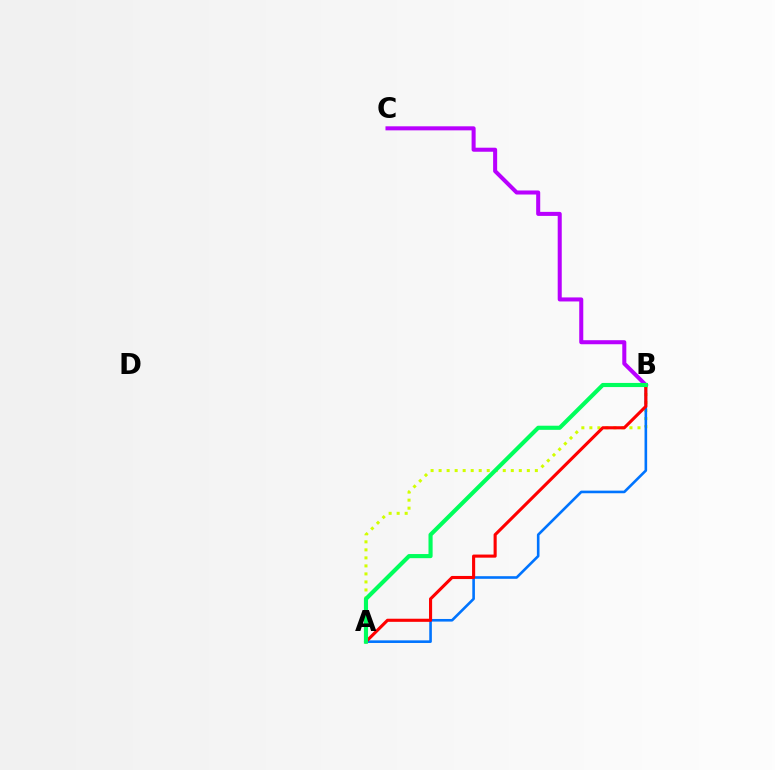{('B', 'C'): [{'color': '#b900ff', 'line_style': 'solid', 'thickness': 2.91}], ('A', 'B'): [{'color': '#d1ff00', 'line_style': 'dotted', 'thickness': 2.18}, {'color': '#0074ff', 'line_style': 'solid', 'thickness': 1.88}, {'color': '#ff0000', 'line_style': 'solid', 'thickness': 2.24}, {'color': '#00ff5c', 'line_style': 'solid', 'thickness': 2.97}]}